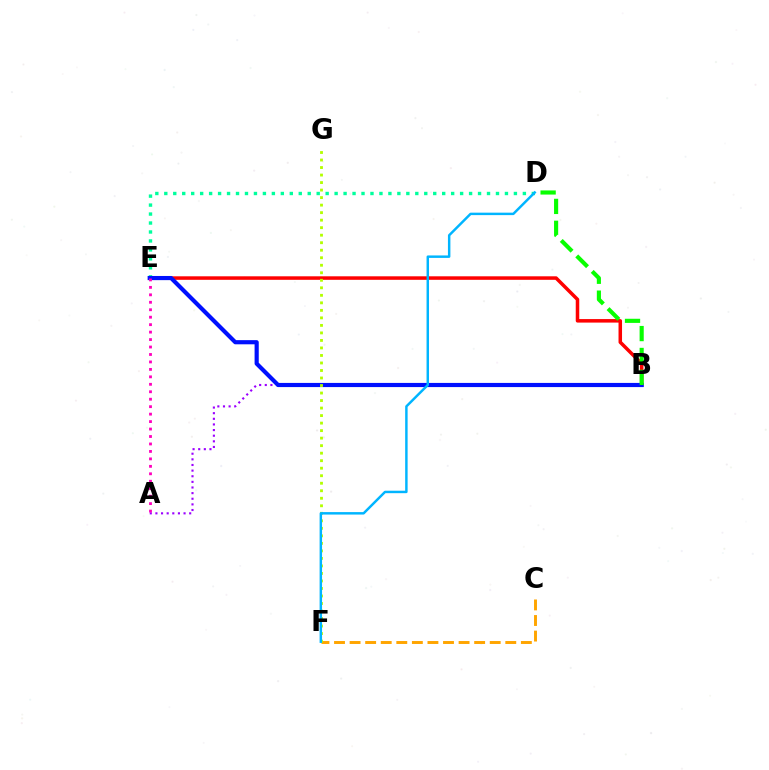{('B', 'E'): [{'color': '#ff0000', 'line_style': 'solid', 'thickness': 2.53}, {'color': '#0010ff', 'line_style': 'solid', 'thickness': 3.0}], ('D', 'E'): [{'color': '#00ff9d', 'line_style': 'dotted', 'thickness': 2.44}], ('A', 'B'): [{'color': '#9b00ff', 'line_style': 'dotted', 'thickness': 1.53}], ('C', 'F'): [{'color': '#ffa500', 'line_style': 'dashed', 'thickness': 2.12}], ('F', 'G'): [{'color': '#b3ff00', 'line_style': 'dotted', 'thickness': 2.04}], ('A', 'E'): [{'color': '#ff00bd', 'line_style': 'dotted', 'thickness': 2.03}], ('B', 'D'): [{'color': '#08ff00', 'line_style': 'dashed', 'thickness': 2.97}], ('D', 'F'): [{'color': '#00b5ff', 'line_style': 'solid', 'thickness': 1.77}]}